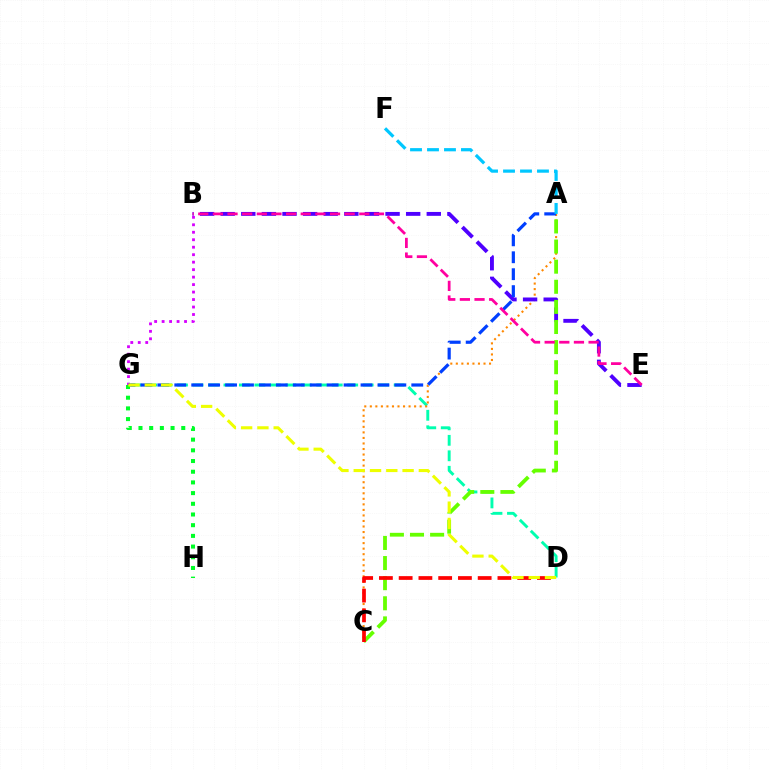{('D', 'G'): [{'color': '#00ffaf', 'line_style': 'dashed', 'thickness': 2.1}, {'color': '#eeff00', 'line_style': 'dashed', 'thickness': 2.21}], ('A', 'C'): [{'color': '#ff8800', 'line_style': 'dotted', 'thickness': 1.5}, {'color': '#66ff00', 'line_style': 'dashed', 'thickness': 2.73}], ('B', 'E'): [{'color': '#4f00ff', 'line_style': 'dashed', 'thickness': 2.8}, {'color': '#ff00a0', 'line_style': 'dashed', 'thickness': 1.99}], ('B', 'G'): [{'color': '#d600ff', 'line_style': 'dotted', 'thickness': 2.03}], ('C', 'D'): [{'color': '#ff0000', 'line_style': 'dashed', 'thickness': 2.68}], ('A', 'G'): [{'color': '#003fff', 'line_style': 'dashed', 'thickness': 2.3}], ('G', 'H'): [{'color': '#00ff27', 'line_style': 'dotted', 'thickness': 2.91}], ('A', 'F'): [{'color': '#00c7ff', 'line_style': 'dashed', 'thickness': 2.31}]}